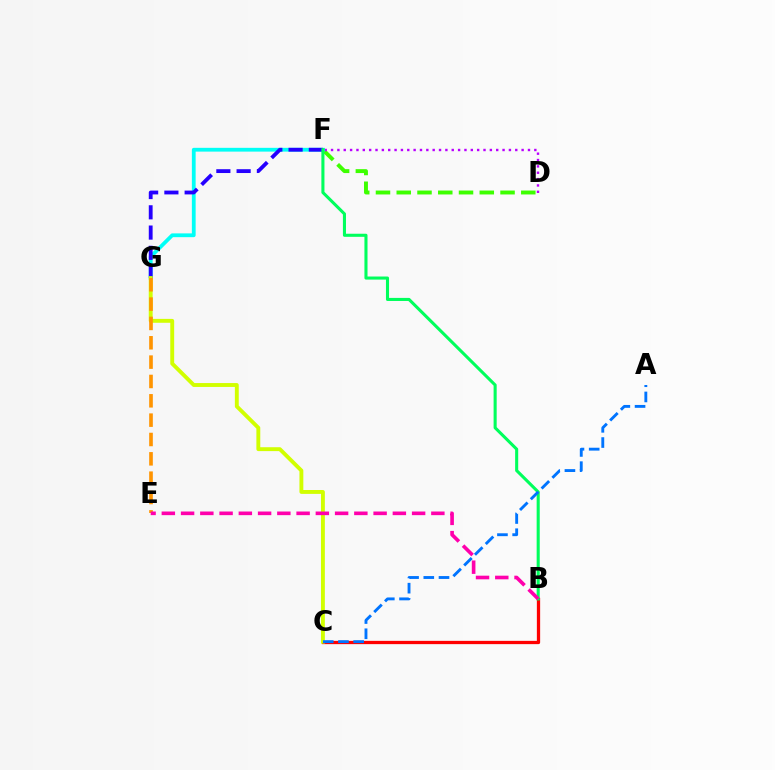{('D', 'F'): [{'color': '#3dff00', 'line_style': 'dashed', 'thickness': 2.82}, {'color': '#b900ff', 'line_style': 'dotted', 'thickness': 1.73}], ('B', 'C'): [{'color': '#ff0000', 'line_style': 'solid', 'thickness': 2.36}], ('F', 'G'): [{'color': '#00fff6', 'line_style': 'solid', 'thickness': 2.72}, {'color': '#2500ff', 'line_style': 'dashed', 'thickness': 2.75}], ('C', 'G'): [{'color': '#d1ff00', 'line_style': 'solid', 'thickness': 2.8}], ('B', 'F'): [{'color': '#00ff5c', 'line_style': 'solid', 'thickness': 2.21}], ('E', 'G'): [{'color': '#ff9400', 'line_style': 'dashed', 'thickness': 2.63}], ('B', 'E'): [{'color': '#ff00ac', 'line_style': 'dashed', 'thickness': 2.62}], ('A', 'C'): [{'color': '#0074ff', 'line_style': 'dashed', 'thickness': 2.07}]}